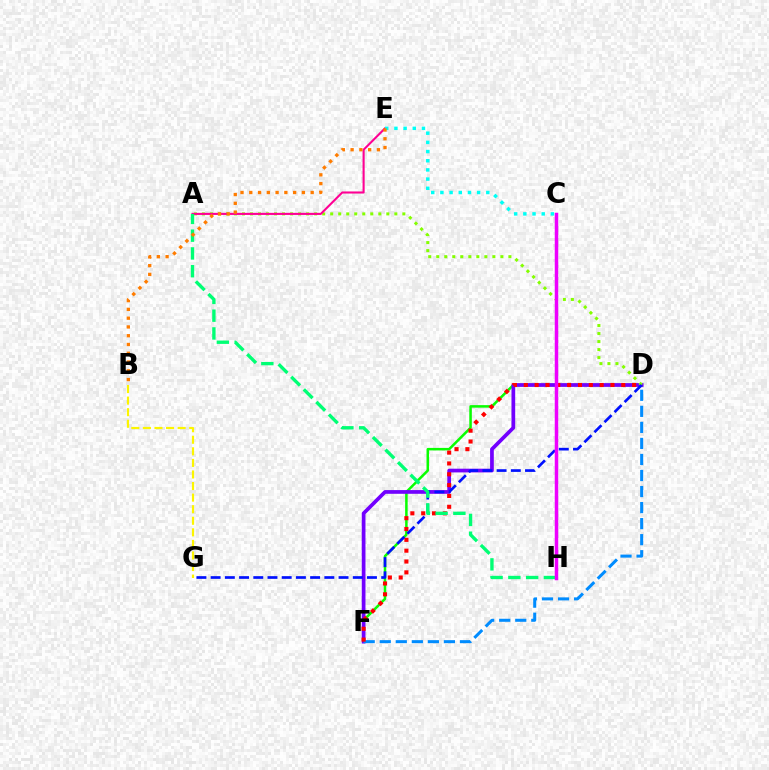{('B', 'G'): [{'color': '#fcf500', 'line_style': 'dashed', 'thickness': 1.57}], ('D', 'F'): [{'color': '#08ff00', 'line_style': 'solid', 'thickness': 1.81}, {'color': '#7200ff', 'line_style': 'solid', 'thickness': 2.68}, {'color': '#008cff', 'line_style': 'dashed', 'thickness': 2.18}, {'color': '#ff0000', 'line_style': 'dotted', 'thickness': 2.94}], ('A', 'D'): [{'color': '#84ff00', 'line_style': 'dotted', 'thickness': 2.18}], ('A', 'E'): [{'color': '#ff0094', 'line_style': 'solid', 'thickness': 1.51}], ('D', 'G'): [{'color': '#0010ff', 'line_style': 'dashed', 'thickness': 1.93}], ('A', 'H'): [{'color': '#00ff74', 'line_style': 'dashed', 'thickness': 2.41}], ('C', 'E'): [{'color': '#00fff6', 'line_style': 'dotted', 'thickness': 2.49}], ('B', 'E'): [{'color': '#ff7c00', 'line_style': 'dotted', 'thickness': 2.38}], ('C', 'H'): [{'color': '#ee00ff', 'line_style': 'solid', 'thickness': 2.52}]}